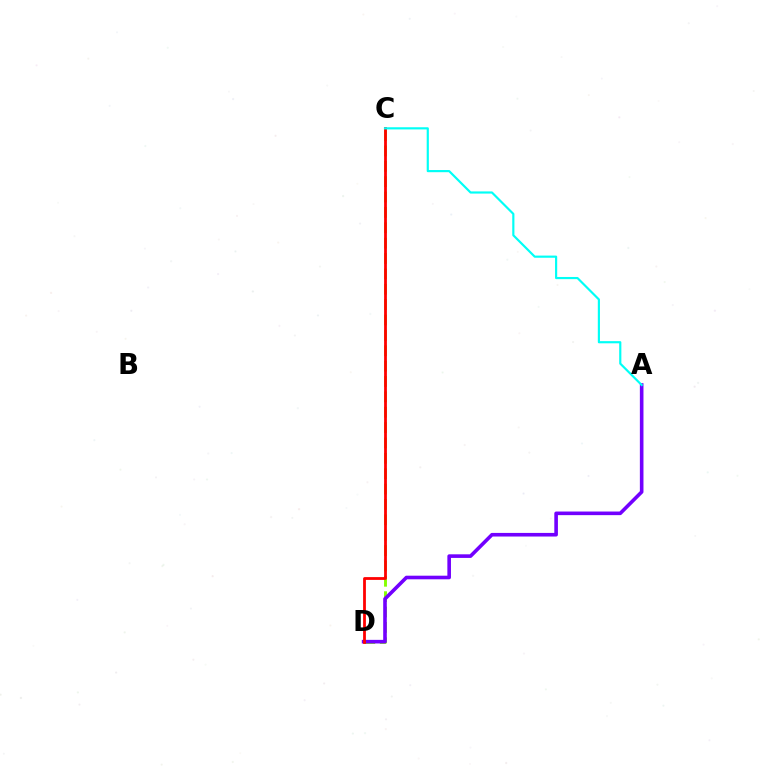{('C', 'D'): [{'color': '#84ff00', 'line_style': 'dashed', 'thickness': 2.09}, {'color': '#ff0000', 'line_style': 'solid', 'thickness': 2.01}], ('A', 'D'): [{'color': '#7200ff', 'line_style': 'solid', 'thickness': 2.6}], ('A', 'C'): [{'color': '#00fff6', 'line_style': 'solid', 'thickness': 1.56}]}